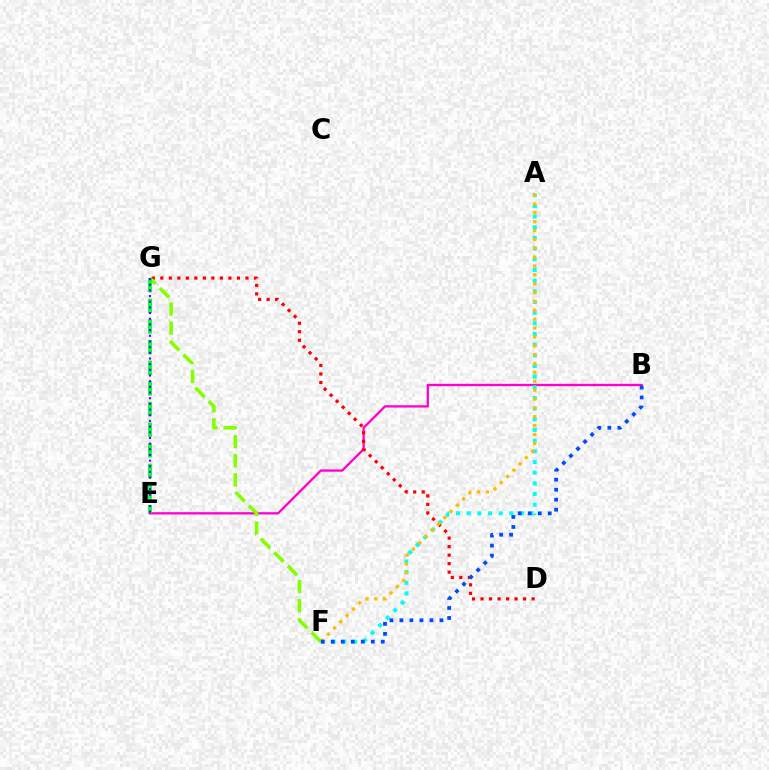{('B', 'E'): [{'color': '#ff00cf', 'line_style': 'solid', 'thickness': 1.66}], ('A', 'F'): [{'color': '#00fff6', 'line_style': 'dotted', 'thickness': 2.9}, {'color': '#ffbd00', 'line_style': 'dotted', 'thickness': 2.41}], ('D', 'G'): [{'color': '#ff0000', 'line_style': 'dotted', 'thickness': 2.31}], ('F', 'G'): [{'color': '#84ff00', 'line_style': 'dashed', 'thickness': 2.59}], ('B', 'F'): [{'color': '#004bff', 'line_style': 'dotted', 'thickness': 2.72}], ('E', 'G'): [{'color': '#00ff39', 'line_style': 'dashed', 'thickness': 2.8}, {'color': '#7200ff', 'line_style': 'dotted', 'thickness': 1.54}]}